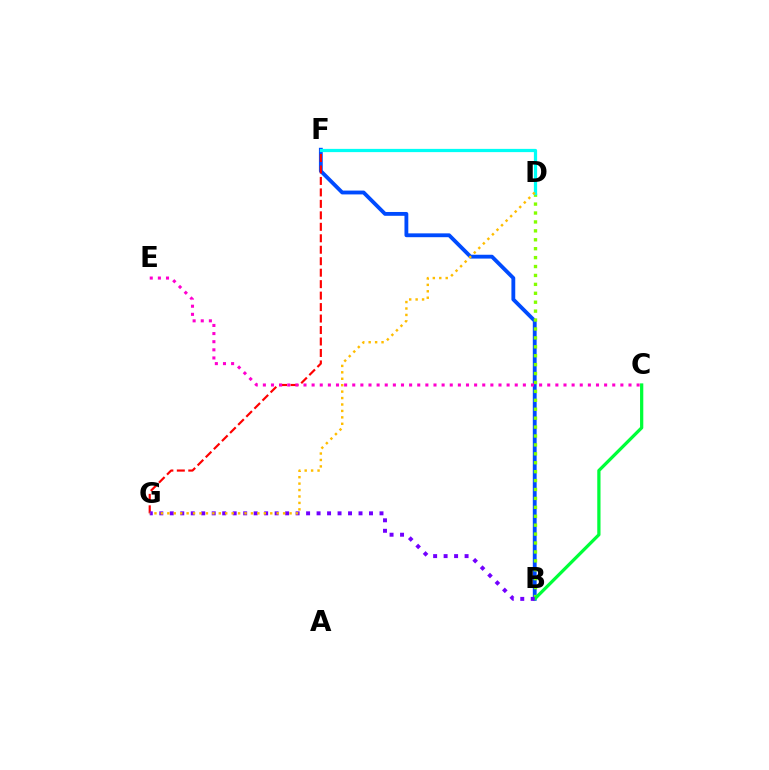{('B', 'F'): [{'color': '#004bff', 'line_style': 'solid', 'thickness': 2.76}], ('B', 'D'): [{'color': '#84ff00', 'line_style': 'dotted', 'thickness': 2.42}], ('B', 'C'): [{'color': '#00ff39', 'line_style': 'solid', 'thickness': 2.34}], ('F', 'G'): [{'color': '#ff0000', 'line_style': 'dashed', 'thickness': 1.56}], ('D', 'F'): [{'color': '#00fff6', 'line_style': 'solid', 'thickness': 2.33}], ('B', 'G'): [{'color': '#7200ff', 'line_style': 'dotted', 'thickness': 2.85}], ('C', 'E'): [{'color': '#ff00cf', 'line_style': 'dotted', 'thickness': 2.21}], ('D', 'G'): [{'color': '#ffbd00', 'line_style': 'dotted', 'thickness': 1.75}]}